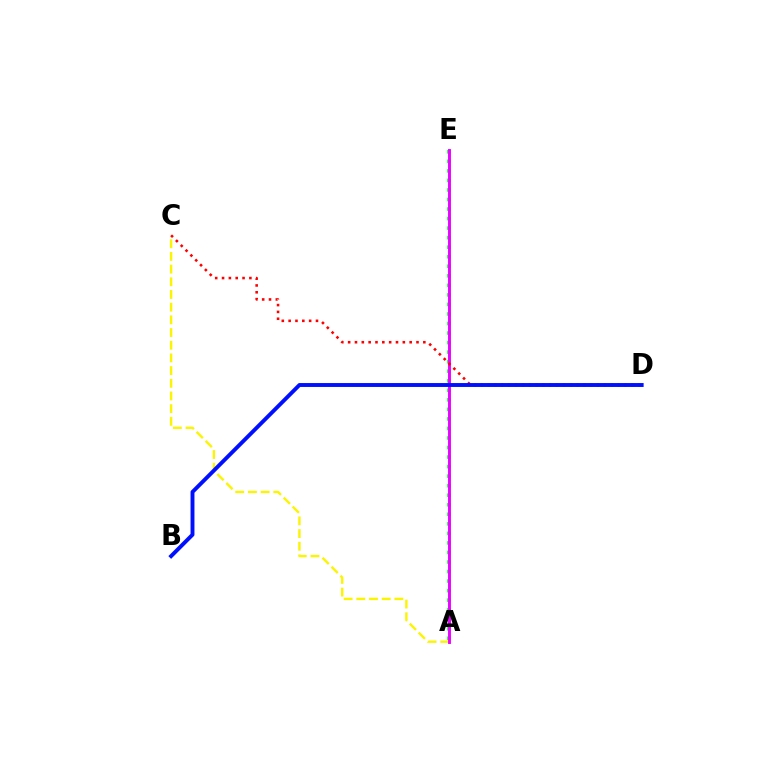{('A', 'E'): [{'color': '#08ff00', 'line_style': 'dotted', 'thickness': 2.59}, {'color': '#00fff6', 'line_style': 'solid', 'thickness': 1.61}, {'color': '#ee00ff', 'line_style': 'solid', 'thickness': 2.08}], ('A', 'C'): [{'color': '#fcf500', 'line_style': 'dashed', 'thickness': 1.72}], ('C', 'D'): [{'color': '#ff0000', 'line_style': 'dotted', 'thickness': 1.86}], ('B', 'D'): [{'color': '#0010ff', 'line_style': 'solid', 'thickness': 2.81}]}